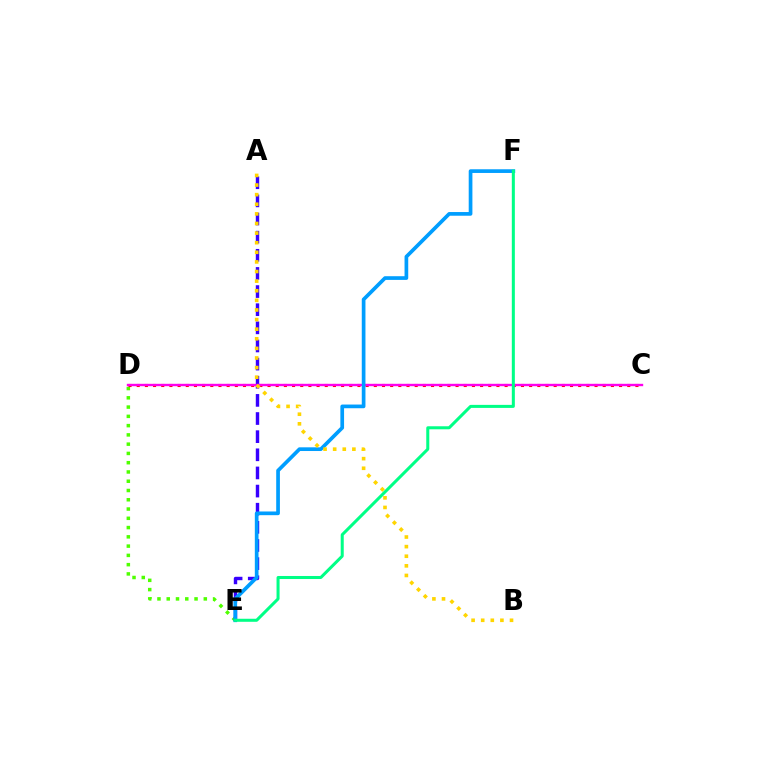{('D', 'E'): [{'color': '#4fff00', 'line_style': 'dotted', 'thickness': 2.52}], ('A', 'E'): [{'color': '#3700ff', 'line_style': 'dashed', 'thickness': 2.46}], ('C', 'D'): [{'color': '#ff0000', 'line_style': 'dotted', 'thickness': 2.22}, {'color': '#ff00ed', 'line_style': 'solid', 'thickness': 1.71}], ('E', 'F'): [{'color': '#009eff', 'line_style': 'solid', 'thickness': 2.66}, {'color': '#00ff86', 'line_style': 'solid', 'thickness': 2.18}], ('A', 'B'): [{'color': '#ffd500', 'line_style': 'dotted', 'thickness': 2.61}]}